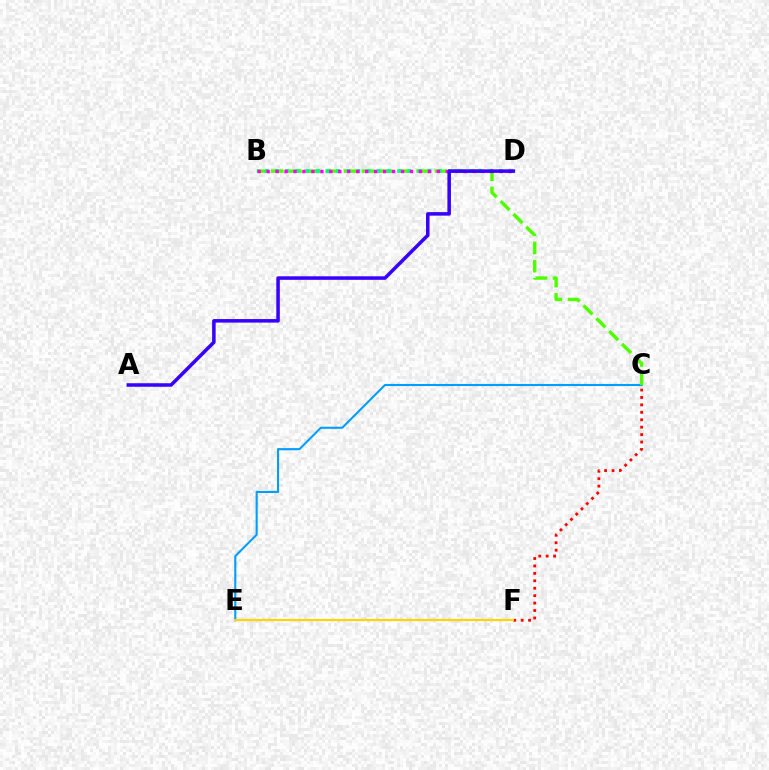{('C', 'E'): [{'color': '#009eff', 'line_style': 'solid', 'thickness': 1.51}], ('B', 'C'): [{'color': '#4fff00', 'line_style': 'dashed', 'thickness': 2.47}], ('B', 'D'): [{'color': '#00ff86', 'line_style': 'dotted', 'thickness': 2.77}, {'color': '#ff00ed', 'line_style': 'dotted', 'thickness': 2.43}], ('A', 'D'): [{'color': '#3700ff', 'line_style': 'solid', 'thickness': 2.54}], ('C', 'F'): [{'color': '#ff0000', 'line_style': 'dotted', 'thickness': 2.02}], ('E', 'F'): [{'color': '#ffd500', 'line_style': 'solid', 'thickness': 1.54}]}